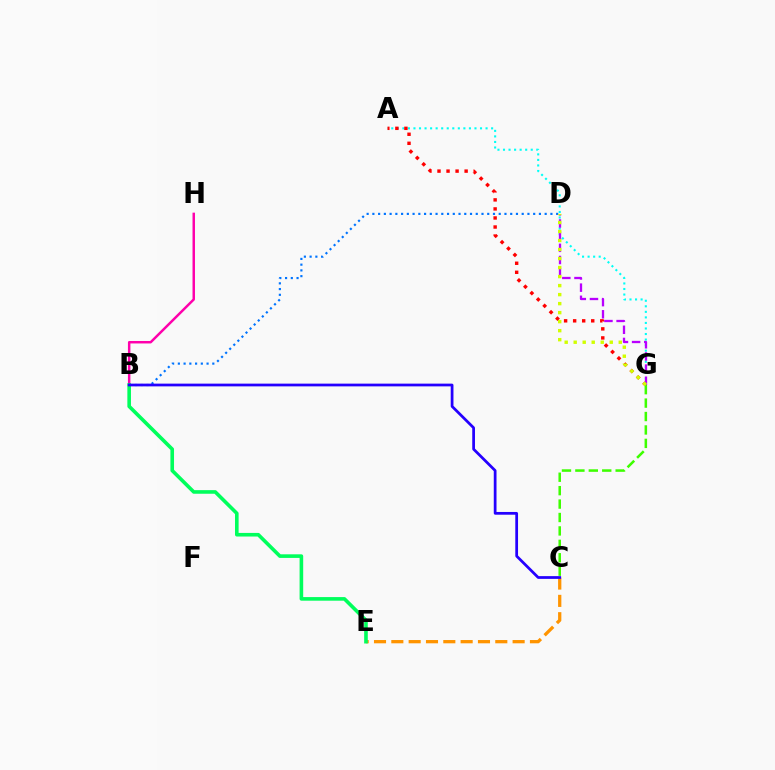{('B', 'D'): [{'color': '#0074ff', 'line_style': 'dotted', 'thickness': 1.56}], ('B', 'H'): [{'color': '#ff00ac', 'line_style': 'solid', 'thickness': 1.78}], ('A', 'G'): [{'color': '#00fff6', 'line_style': 'dotted', 'thickness': 1.51}, {'color': '#ff0000', 'line_style': 'dotted', 'thickness': 2.46}], ('D', 'G'): [{'color': '#b900ff', 'line_style': 'dashed', 'thickness': 1.65}, {'color': '#d1ff00', 'line_style': 'dotted', 'thickness': 2.45}], ('C', 'E'): [{'color': '#ff9400', 'line_style': 'dashed', 'thickness': 2.35}], ('B', 'E'): [{'color': '#00ff5c', 'line_style': 'solid', 'thickness': 2.6}], ('B', 'C'): [{'color': '#2500ff', 'line_style': 'solid', 'thickness': 1.98}], ('C', 'G'): [{'color': '#3dff00', 'line_style': 'dashed', 'thickness': 1.82}]}